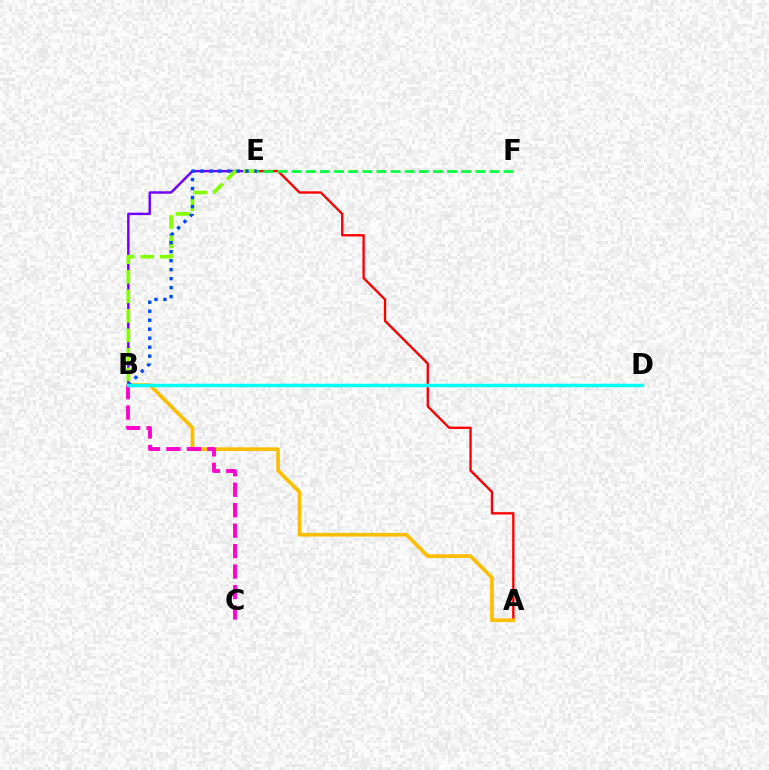{('A', 'E'): [{'color': '#ff0000', 'line_style': 'solid', 'thickness': 1.7}], ('A', 'B'): [{'color': '#ffbd00', 'line_style': 'solid', 'thickness': 2.63}], ('B', 'E'): [{'color': '#7200ff', 'line_style': 'solid', 'thickness': 1.77}, {'color': '#84ff00', 'line_style': 'dashed', 'thickness': 2.65}, {'color': '#004bff', 'line_style': 'dotted', 'thickness': 2.44}], ('B', 'C'): [{'color': '#ff00cf', 'line_style': 'dashed', 'thickness': 2.78}], ('E', 'F'): [{'color': '#00ff39', 'line_style': 'dashed', 'thickness': 1.92}], ('B', 'D'): [{'color': '#00fff6', 'line_style': 'solid', 'thickness': 2.5}]}